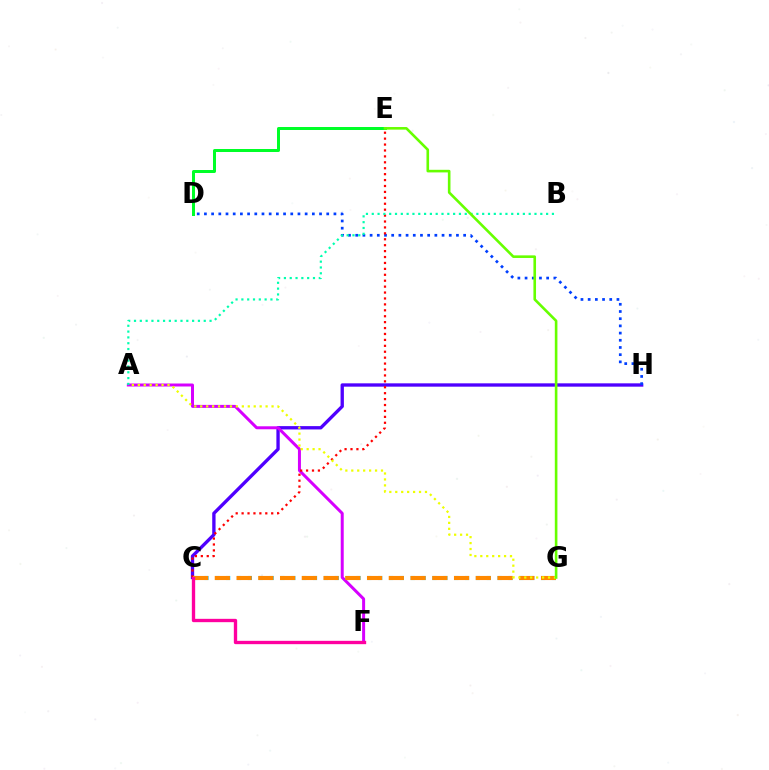{('D', 'E'): [{'color': '#00ff27', 'line_style': 'solid', 'thickness': 2.16}], ('C', 'H'): [{'color': '#4f00ff', 'line_style': 'solid', 'thickness': 2.4}], ('A', 'F'): [{'color': '#d600ff', 'line_style': 'solid', 'thickness': 2.15}], ('D', 'H'): [{'color': '#003fff', 'line_style': 'dotted', 'thickness': 1.95}], ('C', 'G'): [{'color': '#00c7ff', 'line_style': 'dotted', 'thickness': 2.95}, {'color': '#ff8800', 'line_style': 'dashed', 'thickness': 2.95}], ('C', 'E'): [{'color': '#ff0000', 'line_style': 'dotted', 'thickness': 1.61}], ('A', 'B'): [{'color': '#00ffaf', 'line_style': 'dotted', 'thickness': 1.58}], ('A', 'G'): [{'color': '#eeff00', 'line_style': 'dotted', 'thickness': 1.61}], ('C', 'F'): [{'color': '#ff00a0', 'line_style': 'solid', 'thickness': 2.4}], ('E', 'G'): [{'color': '#66ff00', 'line_style': 'solid', 'thickness': 1.88}]}